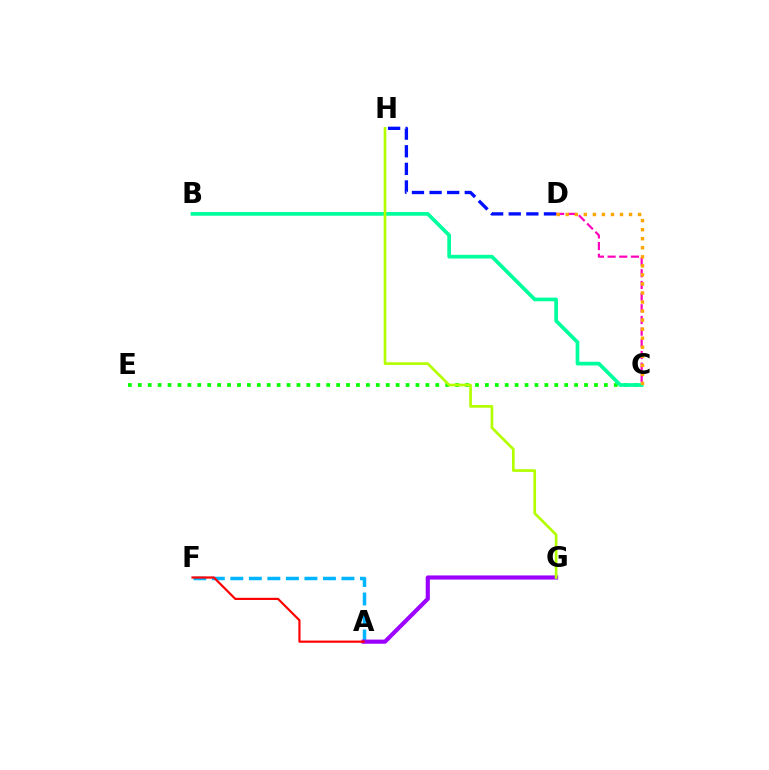{('C', 'D'): [{'color': '#ff00bd', 'line_style': 'dashed', 'thickness': 1.59}, {'color': '#ffa500', 'line_style': 'dotted', 'thickness': 2.46}], ('C', 'E'): [{'color': '#08ff00', 'line_style': 'dotted', 'thickness': 2.69}], ('A', 'F'): [{'color': '#00b5ff', 'line_style': 'dashed', 'thickness': 2.52}, {'color': '#ff0000', 'line_style': 'solid', 'thickness': 1.57}], ('B', 'C'): [{'color': '#00ff9d', 'line_style': 'solid', 'thickness': 2.67}], ('A', 'G'): [{'color': '#9b00ff', 'line_style': 'solid', 'thickness': 2.98}], ('D', 'H'): [{'color': '#0010ff', 'line_style': 'dashed', 'thickness': 2.39}], ('G', 'H'): [{'color': '#b3ff00', 'line_style': 'solid', 'thickness': 1.93}]}